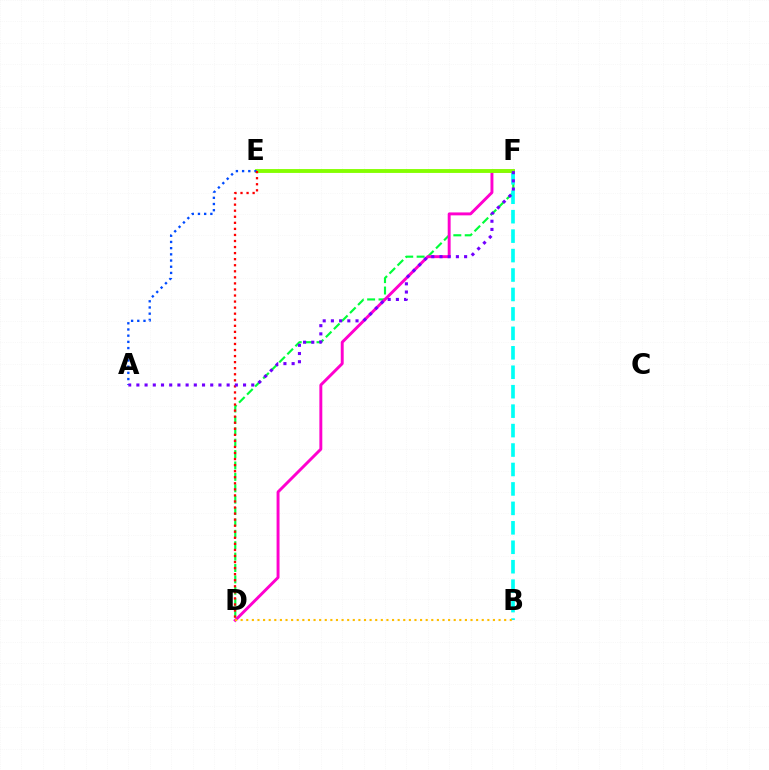{('D', 'F'): [{'color': '#00ff39', 'line_style': 'dashed', 'thickness': 1.55}, {'color': '#ff00cf', 'line_style': 'solid', 'thickness': 2.11}], ('B', 'F'): [{'color': '#00fff6', 'line_style': 'dashed', 'thickness': 2.64}], ('E', 'F'): [{'color': '#84ff00', 'line_style': 'solid', 'thickness': 2.78}], ('A', 'E'): [{'color': '#004bff', 'line_style': 'dotted', 'thickness': 1.68}], ('B', 'D'): [{'color': '#ffbd00', 'line_style': 'dotted', 'thickness': 1.52}], ('D', 'E'): [{'color': '#ff0000', 'line_style': 'dotted', 'thickness': 1.65}], ('A', 'F'): [{'color': '#7200ff', 'line_style': 'dotted', 'thickness': 2.23}]}